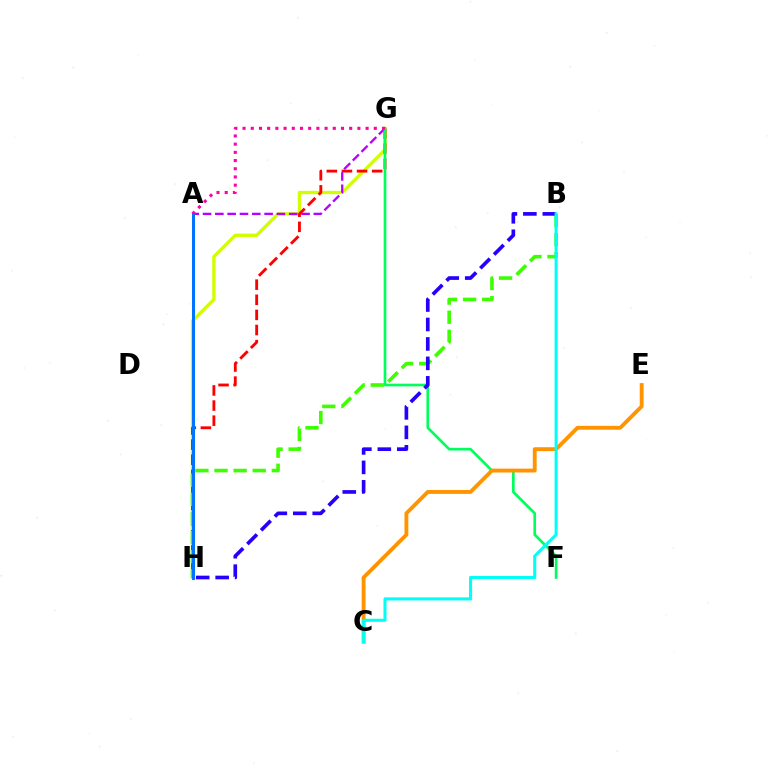{('G', 'H'): [{'color': '#d1ff00', 'line_style': 'solid', 'thickness': 2.4}, {'color': '#ff0000', 'line_style': 'dashed', 'thickness': 2.05}], ('A', 'G'): [{'color': '#b900ff', 'line_style': 'dashed', 'thickness': 1.67}, {'color': '#ff00ac', 'line_style': 'dotted', 'thickness': 2.23}], ('F', 'G'): [{'color': '#00ff5c', 'line_style': 'solid', 'thickness': 1.93}], ('B', 'H'): [{'color': '#3dff00', 'line_style': 'dashed', 'thickness': 2.6}, {'color': '#2500ff', 'line_style': 'dashed', 'thickness': 2.64}], ('A', 'H'): [{'color': '#0074ff', 'line_style': 'solid', 'thickness': 2.15}], ('C', 'E'): [{'color': '#ff9400', 'line_style': 'solid', 'thickness': 2.79}], ('B', 'C'): [{'color': '#00fff6', 'line_style': 'solid', 'thickness': 2.2}]}